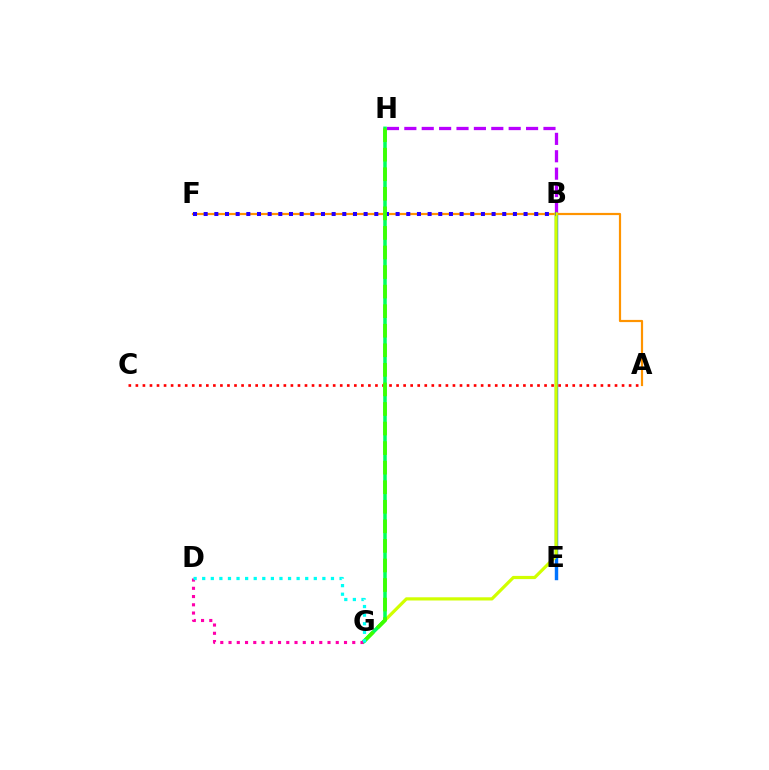{('B', 'H'): [{'color': '#b900ff', 'line_style': 'dashed', 'thickness': 2.36}], ('B', 'E'): [{'color': '#0074ff', 'line_style': 'solid', 'thickness': 2.47}], ('A', 'F'): [{'color': '#ff9400', 'line_style': 'solid', 'thickness': 1.58}], ('A', 'C'): [{'color': '#ff0000', 'line_style': 'dotted', 'thickness': 1.91}], ('B', 'G'): [{'color': '#d1ff00', 'line_style': 'solid', 'thickness': 2.3}], ('B', 'F'): [{'color': '#2500ff', 'line_style': 'dotted', 'thickness': 2.9}], ('G', 'H'): [{'color': '#00ff5c', 'line_style': 'solid', 'thickness': 2.54}, {'color': '#3dff00', 'line_style': 'dashed', 'thickness': 2.66}], ('D', 'G'): [{'color': '#ff00ac', 'line_style': 'dotted', 'thickness': 2.24}, {'color': '#00fff6', 'line_style': 'dotted', 'thickness': 2.33}]}